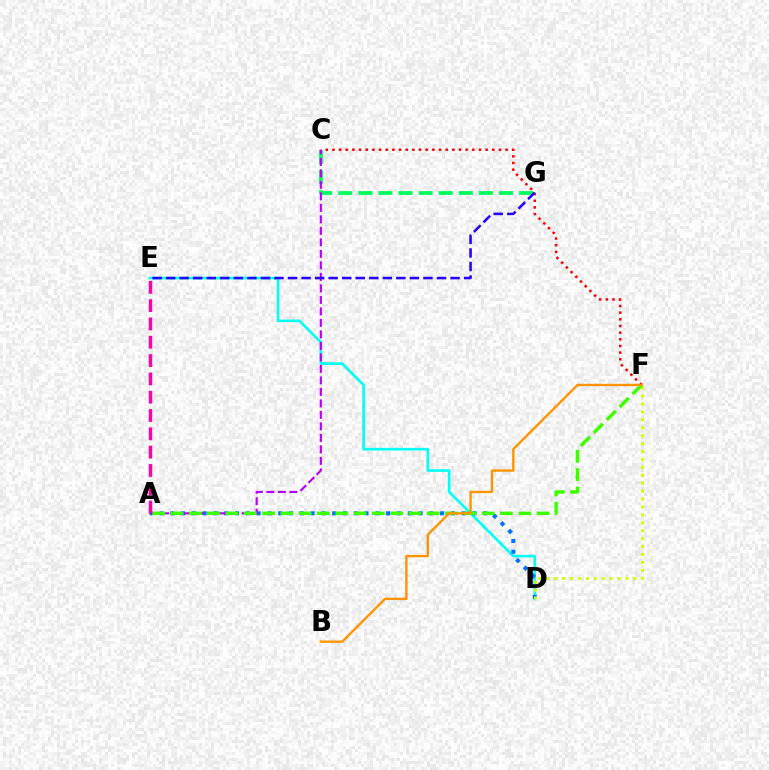{('C', 'F'): [{'color': '#ff0000', 'line_style': 'dotted', 'thickness': 1.81}], ('D', 'E'): [{'color': '#00fff6', 'line_style': 'solid', 'thickness': 1.88}], ('A', 'D'): [{'color': '#0074ff', 'line_style': 'dotted', 'thickness': 2.93}], ('C', 'G'): [{'color': '#00ff5c', 'line_style': 'dashed', 'thickness': 2.73}], ('A', 'E'): [{'color': '#ff00ac', 'line_style': 'dashed', 'thickness': 2.49}], ('A', 'C'): [{'color': '#b900ff', 'line_style': 'dashed', 'thickness': 1.56}], ('E', 'G'): [{'color': '#2500ff', 'line_style': 'dashed', 'thickness': 1.84}], ('D', 'F'): [{'color': '#d1ff00', 'line_style': 'dotted', 'thickness': 2.15}], ('A', 'F'): [{'color': '#3dff00', 'line_style': 'dashed', 'thickness': 2.49}], ('B', 'F'): [{'color': '#ff9400', 'line_style': 'solid', 'thickness': 1.71}]}